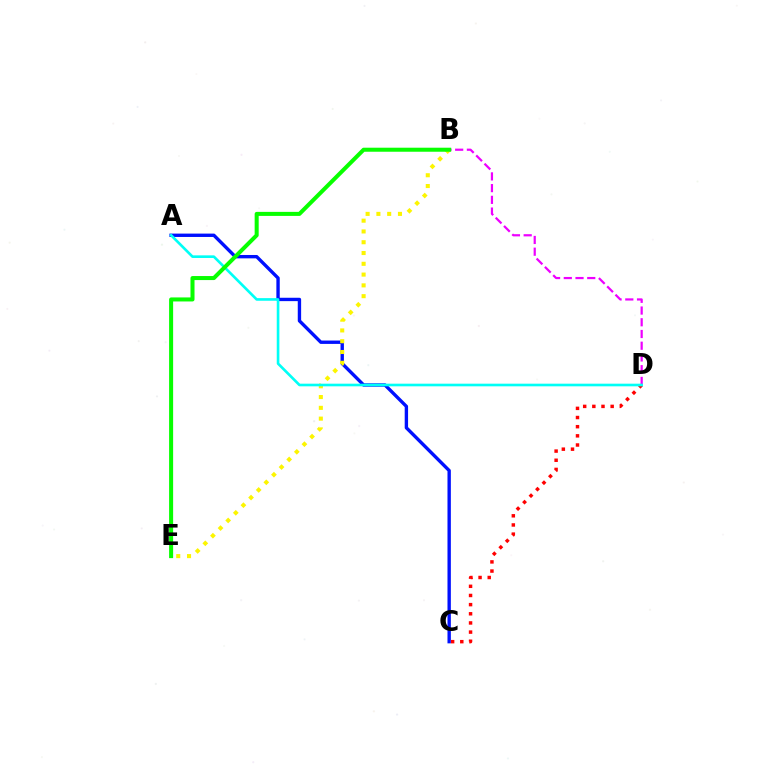{('A', 'C'): [{'color': '#0010ff', 'line_style': 'solid', 'thickness': 2.43}], ('B', 'D'): [{'color': '#ee00ff', 'line_style': 'dashed', 'thickness': 1.59}], ('B', 'E'): [{'color': '#fcf500', 'line_style': 'dotted', 'thickness': 2.93}, {'color': '#08ff00', 'line_style': 'solid', 'thickness': 2.9}], ('C', 'D'): [{'color': '#ff0000', 'line_style': 'dotted', 'thickness': 2.49}], ('A', 'D'): [{'color': '#00fff6', 'line_style': 'solid', 'thickness': 1.9}]}